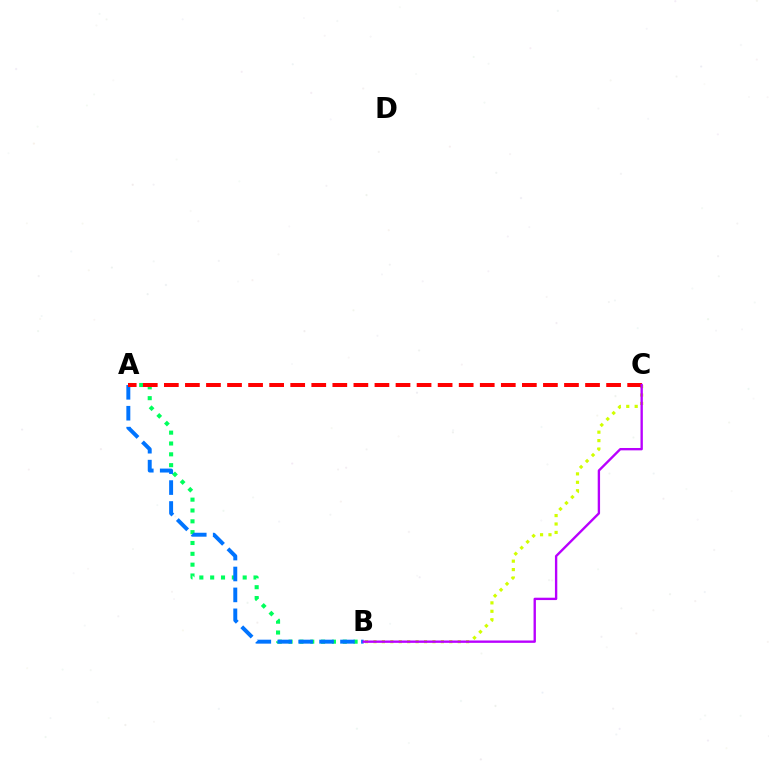{('B', 'C'): [{'color': '#d1ff00', 'line_style': 'dotted', 'thickness': 2.29}, {'color': '#b900ff', 'line_style': 'solid', 'thickness': 1.7}], ('A', 'B'): [{'color': '#00ff5c', 'line_style': 'dotted', 'thickness': 2.94}, {'color': '#0074ff', 'line_style': 'dashed', 'thickness': 2.84}], ('A', 'C'): [{'color': '#ff0000', 'line_style': 'dashed', 'thickness': 2.86}]}